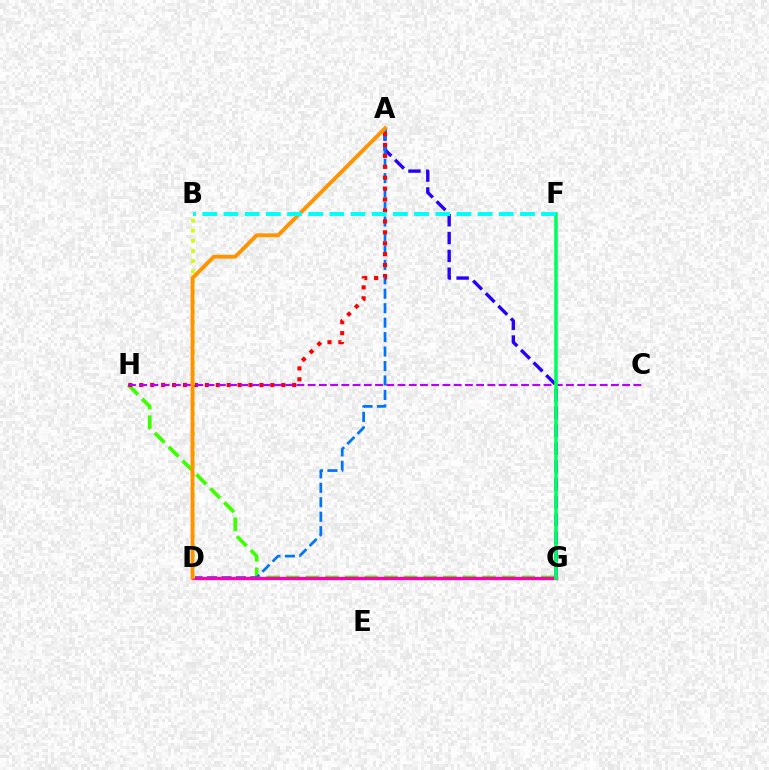{('G', 'H'): [{'color': '#3dff00', 'line_style': 'dashed', 'thickness': 2.67}], ('A', 'G'): [{'color': '#2500ff', 'line_style': 'dashed', 'thickness': 2.42}], ('A', 'D'): [{'color': '#0074ff', 'line_style': 'dashed', 'thickness': 1.96}, {'color': '#ff9400', 'line_style': 'solid', 'thickness': 2.79}], ('D', 'G'): [{'color': '#ff00ac', 'line_style': 'solid', 'thickness': 2.41}], ('A', 'H'): [{'color': '#ff0000', 'line_style': 'dotted', 'thickness': 2.97}], ('B', 'D'): [{'color': '#d1ff00', 'line_style': 'dotted', 'thickness': 2.76}], ('C', 'H'): [{'color': '#b900ff', 'line_style': 'dashed', 'thickness': 1.53}], ('F', 'G'): [{'color': '#00ff5c', 'line_style': 'solid', 'thickness': 2.57}], ('B', 'F'): [{'color': '#00fff6', 'line_style': 'dashed', 'thickness': 2.88}]}